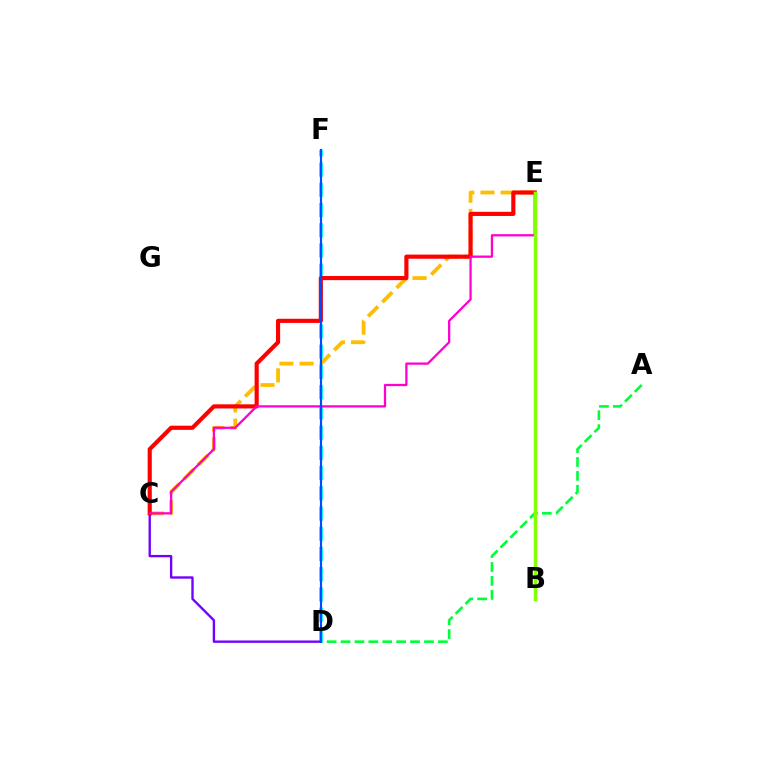{('C', 'E'): [{'color': '#ffbd00', 'line_style': 'dashed', 'thickness': 2.73}, {'color': '#ff0000', 'line_style': 'solid', 'thickness': 2.98}, {'color': '#ff00cf', 'line_style': 'solid', 'thickness': 1.63}], ('A', 'D'): [{'color': '#00ff39', 'line_style': 'dashed', 'thickness': 1.89}], ('D', 'F'): [{'color': '#00fff6', 'line_style': 'dashed', 'thickness': 2.75}, {'color': '#004bff', 'line_style': 'solid', 'thickness': 1.55}], ('C', 'D'): [{'color': '#7200ff', 'line_style': 'solid', 'thickness': 1.7}], ('B', 'E'): [{'color': '#84ff00', 'line_style': 'solid', 'thickness': 2.5}]}